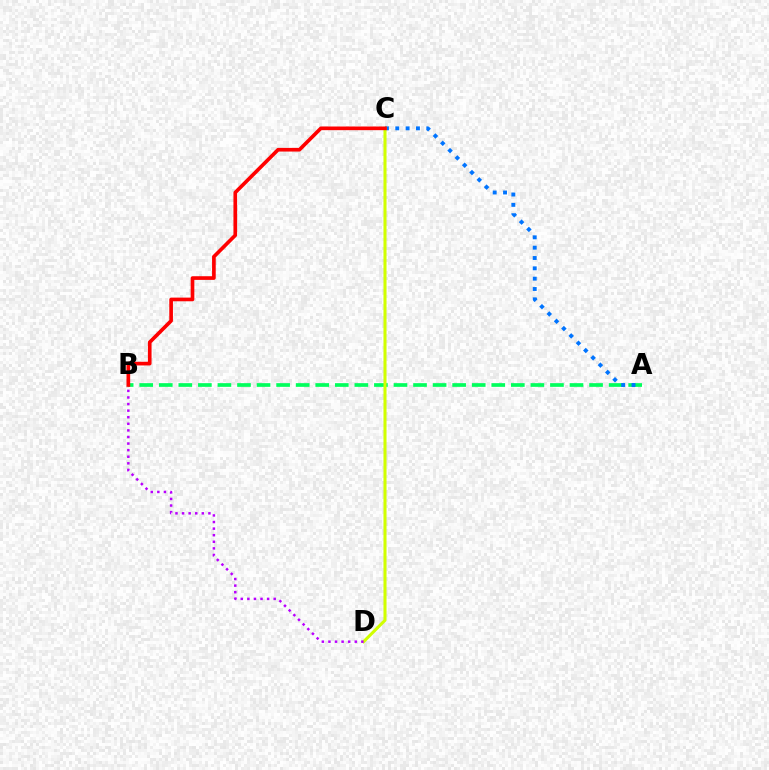{('A', 'B'): [{'color': '#00ff5c', 'line_style': 'dashed', 'thickness': 2.66}], ('A', 'C'): [{'color': '#0074ff', 'line_style': 'dotted', 'thickness': 2.81}], ('C', 'D'): [{'color': '#d1ff00', 'line_style': 'solid', 'thickness': 2.2}], ('B', 'D'): [{'color': '#b900ff', 'line_style': 'dotted', 'thickness': 1.79}], ('B', 'C'): [{'color': '#ff0000', 'line_style': 'solid', 'thickness': 2.64}]}